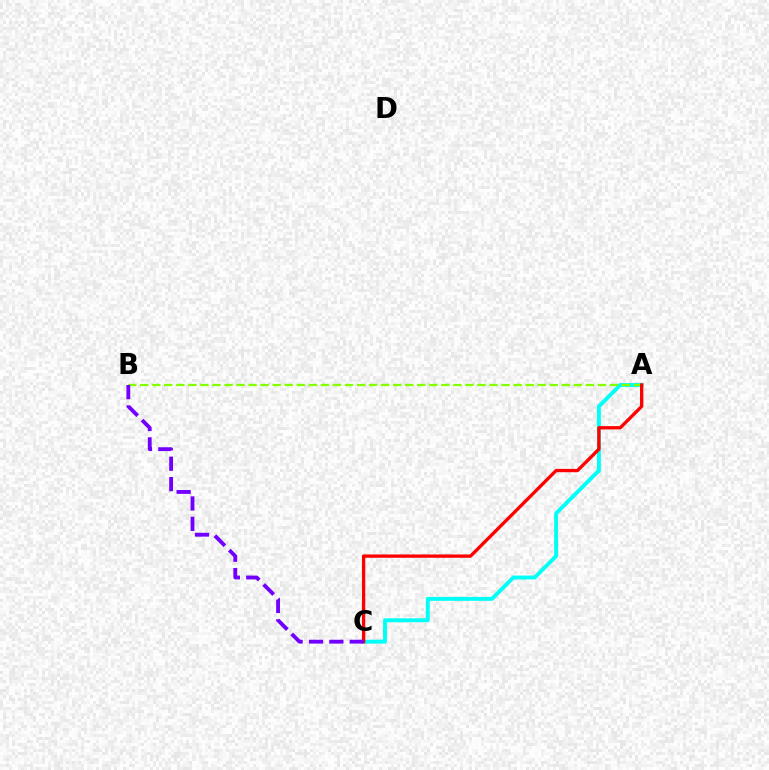{('A', 'C'): [{'color': '#00fff6', 'line_style': 'solid', 'thickness': 2.81}, {'color': '#ff0000', 'line_style': 'solid', 'thickness': 2.38}], ('A', 'B'): [{'color': '#84ff00', 'line_style': 'dashed', 'thickness': 1.64}], ('B', 'C'): [{'color': '#7200ff', 'line_style': 'dashed', 'thickness': 2.77}]}